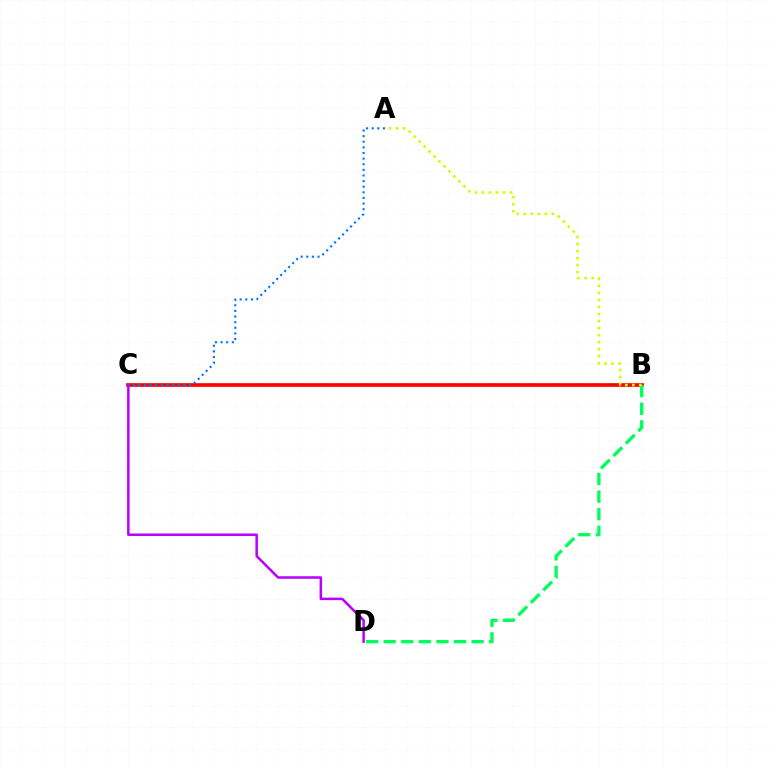{('B', 'C'): [{'color': '#ff0000', 'line_style': 'solid', 'thickness': 2.64}], ('B', 'D'): [{'color': '#00ff5c', 'line_style': 'dashed', 'thickness': 2.39}], ('C', 'D'): [{'color': '#b900ff', 'line_style': 'solid', 'thickness': 1.8}], ('A', 'B'): [{'color': '#d1ff00', 'line_style': 'dotted', 'thickness': 1.91}], ('A', 'C'): [{'color': '#0074ff', 'line_style': 'dotted', 'thickness': 1.53}]}